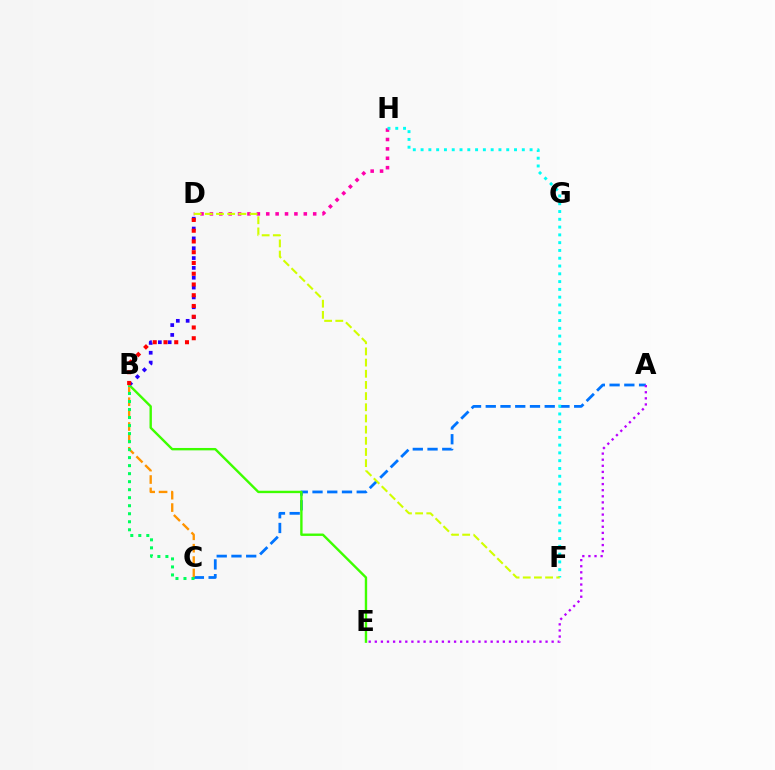{('D', 'H'): [{'color': '#ff00ac', 'line_style': 'dotted', 'thickness': 2.55}], ('A', 'C'): [{'color': '#0074ff', 'line_style': 'dashed', 'thickness': 2.0}], ('B', 'E'): [{'color': '#3dff00', 'line_style': 'solid', 'thickness': 1.72}], ('F', 'H'): [{'color': '#00fff6', 'line_style': 'dotted', 'thickness': 2.12}], ('B', 'D'): [{'color': '#2500ff', 'line_style': 'dotted', 'thickness': 2.67}, {'color': '#ff0000', 'line_style': 'dotted', 'thickness': 2.92}], ('A', 'E'): [{'color': '#b900ff', 'line_style': 'dotted', 'thickness': 1.66}], ('B', 'C'): [{'color': '#ff9400', 'line_style': 'dashed', 'thickness': 1.68}, {'color': '#00ff5c', 'line_style': 'dotted', 'thickness': 2.18}], ('D', 'F'): [{'color': '#d1ff00', 'line_style': 'dashed', 'thickness': 1.52}]}